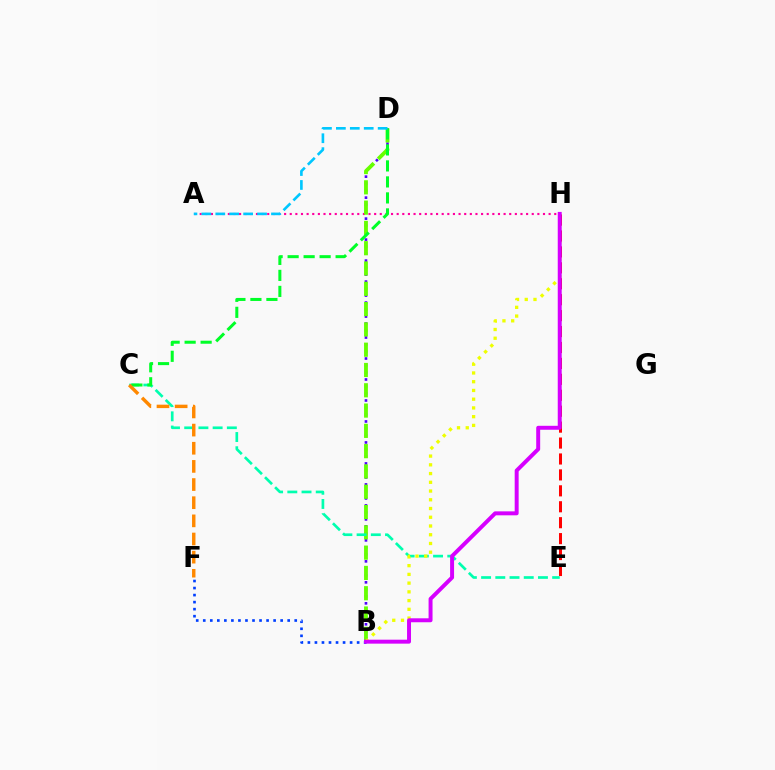{('B', 'D'): [{'color': '#4f00ff', 'line_style': 'dotted', 'thickness': 1.9}, {'color': '#66ff00', 'line_style': 'dashed', 'thickness': 2.76}], ('A', 'H'): [{'color': '#ff00a0', 'line_style': 'dotted', 'thickness': 1.53}], ('C', 'E'): [{'color': '#00ffaf', 'line_style': 'dashed', 'thickness': 1.93}], ('B', 'F'): [{'color': '#003fff', 'line_style': 'dotted', 'thickness': 1.91}], ('C', 'D'): [{'color': '#00ff27', 'line_style': 'dashed', 'thickness': 2.17}], ('B', 'H'): [{'color': '#eeff00', 'line_style': 'dotted', 'thickness': 2.37}, {'color': '#d600ff', 'line_style': 'solid', 'thickness': 2.85}], ('C', 'F'): [{'color': '#ff8800', 'line_style': 'dashed', 'thickness': 2.47}], ('A', 'D'): [{'color': '#00c7ff', 'line_style': 'dashed', 'thickness': 1.89}], ('E', 'H'): [{'color': '#ff0000', 'line_style': 'dashed', 'thickness': 2.16}]}